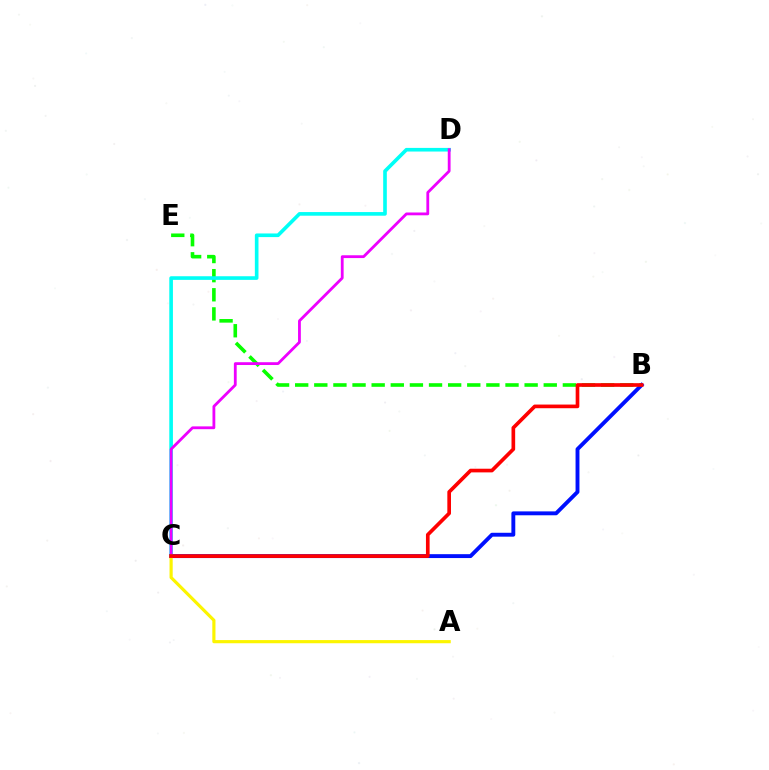{('B', 'E'): [{'color': '#08ff00', 'line_style': 'dashed', 'thickness': 2.6}], ('C', 'D'): [{'color': '#00fff6', 'line_style': 'solid', 'thickness': 2.62}, {'color': '#ee00ff', 'line_style': 'solid', 'thickness': 2.02}], ('B', 'C'): [{'color': '#0010ff', 'line_style': 'solid', 'thickness': 2.8}, {'color': '#ff0000', 'line_style': 'solid', 'thickness': 2.64}], ('A', 'C'): [{'color': '#fcf500', 'line_style': 'solid', 'thickness': 2.27}]}